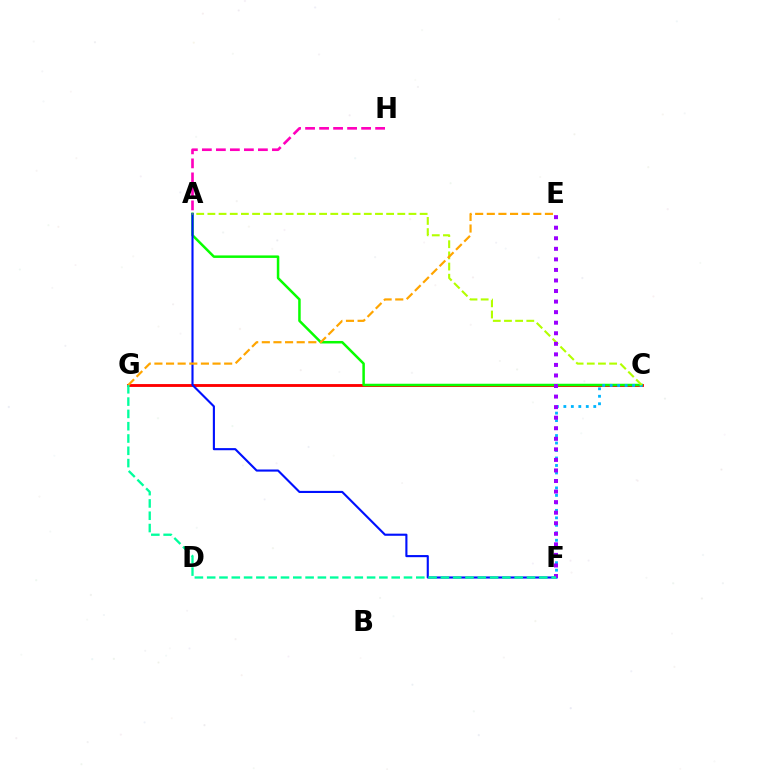{('C', 'G'): [{'color': '#ff0000', 'line_style': 'solid', 'thickness': 2.06}], ('A', 'C'): [{'color': '#08ff00', 'line_style': 'solid', 'thickness': 1.8}, {'color': '#b3ff00', 'line_style': 'dashed', 'thickness': 1.52}], ('A', 'H'): [{'color': '#ff00bd', 'line_style': 'dashed', 'thickness': 1.9}], ('A', 'F'): [{'color': '#0010ff', 'line_style': 'solid', 'thickness': 1.53}], ('C', 'F'): [{'color': '#00b5ff', 'line_style': 'dotted', 'thickness': 2.03}], ('E', 'G'): [{'color': '#ffa500', 'line_style': 'dashed', 'thickness': 1.58}], ('E', 'F'): [{'color': '#9b00ff', 'line_style': 'dotted', 'thickness': 2.87}], ('F', 'G'): [{'color': '#00ff9d', 'line_style': 'dashed', 'thickness': 1.67}]}